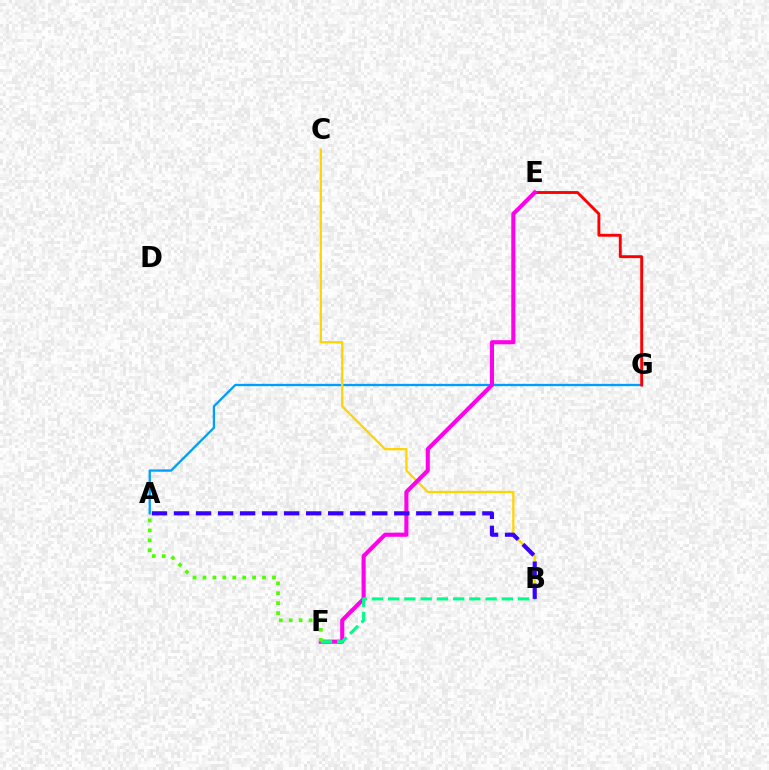{('A', 'G'): [{'color': '#009eff', 'line_style': 'solid', 'thickness': 1.66}], ('B', 'C'): [{'color': '#ffd500', 'line_style': 'solid', 'thickness': 1.63}], ('E', 'G'): [{'color': '#ff0000', 'line_style': 'solid', 'thickness': 2.07}], ('E', 'F'): [{'color': '#ff00ed', 'line_style': 'solid', 'thickness': 2.95}], ('B', 'F'): [{'color': '#00ff86', 'line_style': 'dashed', 'thickness': 2.21}], ('A', 'B'): [{'color': '#3700ff', 'line_style': 'dashed', 'thickness': 2.99}], ('A', 'F'): [{'color': '#4fff00', 'line_style': 'dotted', 'thickness': 2.7}]}